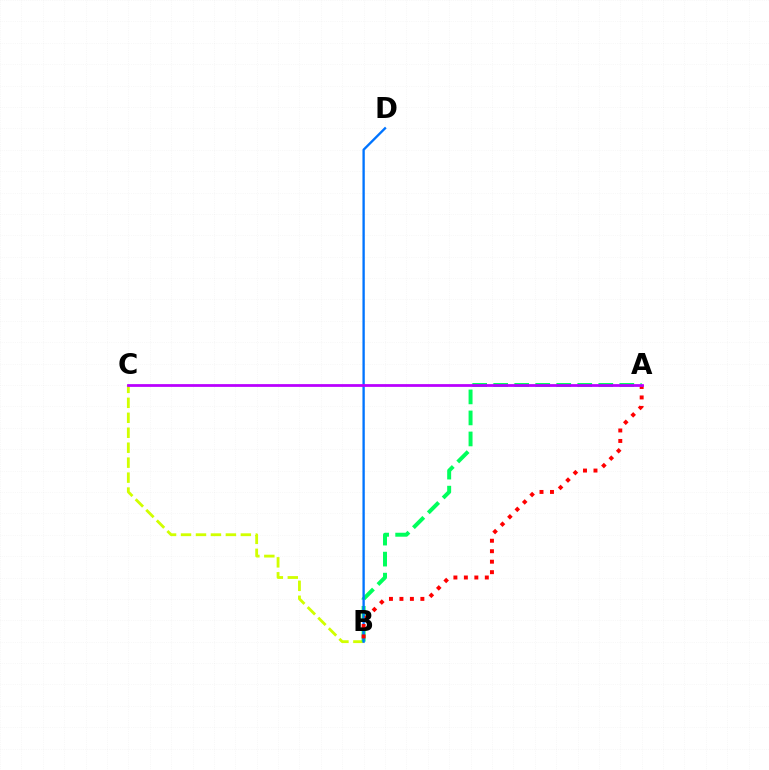{('B', 'C'): [{'color': '#d1ff00', 'line_style': 'dashed', 'thickness': 2.03}], ('A', 'B'): [{'color': '#00ff5c', 'line_style': 'dashed', 'thickness': 2.86}, {'color': '#ff0000', 'line_style': 'dotted', 'thickness': 2.85}], ('B', 'D'): [{'color': '#0074ff', 'line_style': 'solid', 'thickness': 1.69}], ('A', 'C'): [{'color': '#b900ff', 'line_style': 'solid', 'thickness': 1.99}]}